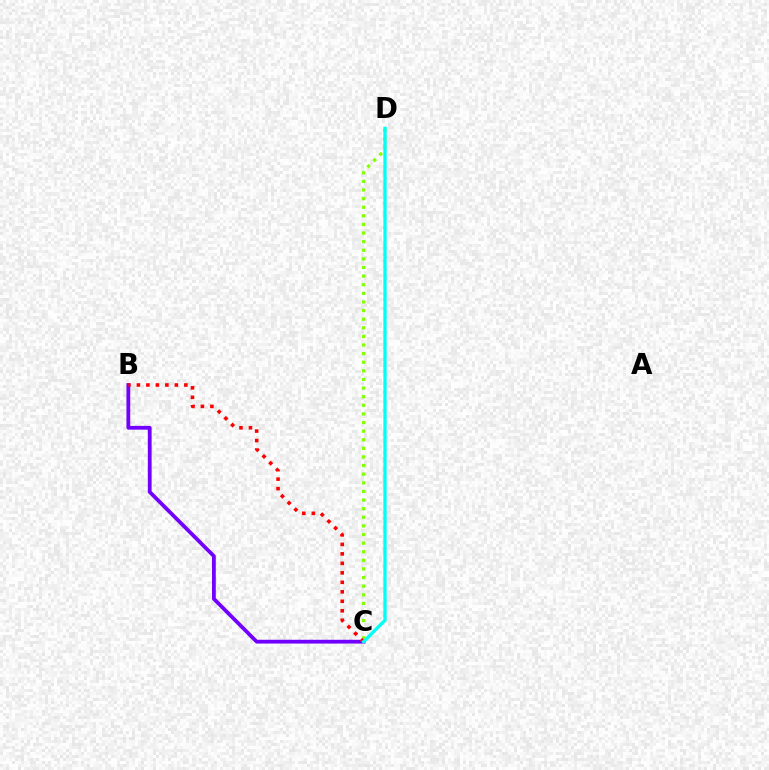{('B', 'C'): [{'color': '#7200ff', 'line_style': 'solid', 'thickness': 2.72}, {'color': '#ff0000', 'line_style': 'dotted', 'thickness': 2.58}], ('C', 'D'): [{'color': '#84ff00', 'line_style': 'dotted', 'thickness': 2.34}, {'color': '#00fff6', 'line_style': 'solid', 'thickness': 2.37}]}